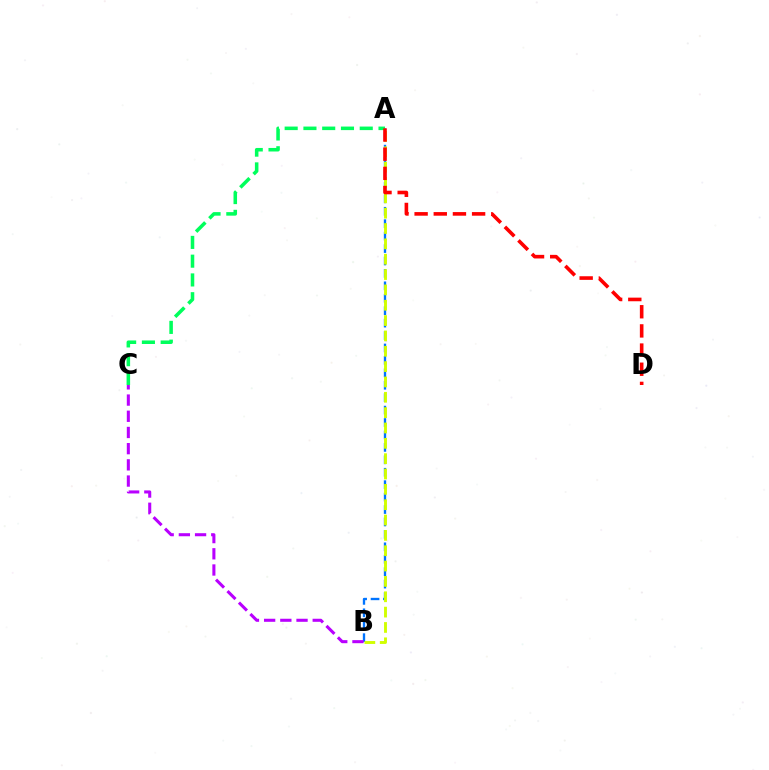{('A', 'B'): [{'color': '#0074ff', 'line_style': 'dashed', 'thickness': 1.69}, {'color': '#d1ff00', 'line_style': 'dashed', 'thickness': 2.08}], ('B', 'C'): [{'color': '#b900ff', 'line_style': 'dashed', 'thickness': 2.2}], ('A', 'C'): [{'color': '#00ff5c', 'line_style': 'dashed', 'thickness': 2.55}], ('A', 'D'): [{'color': '#ff0000', 'line_style': 'dashed', 'thickness': 2.6}]}